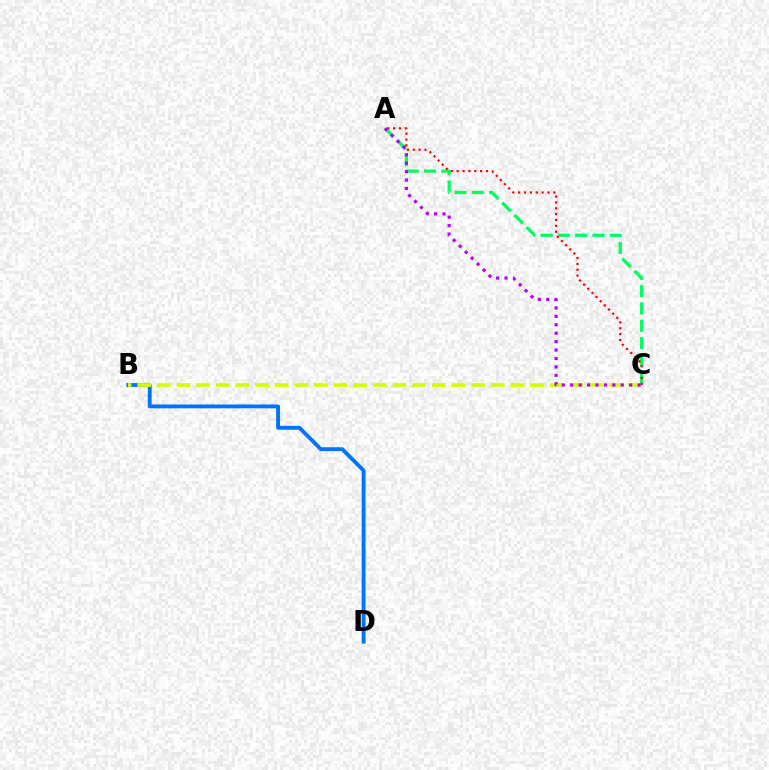{('A', 'C'): [{'color': '#00ff5c', 'line_style': 'dashed', 'thickness': 2.35}, {'color': '#ff0000', 'line_style': 'dotted', 'thickness': 1.59}, {'color': '#b900ff', 'line_style': 'dotted', 'thickness': 2.29}], ('B', 'D'): [{'color': '#0074ff', 'line_style': 'solid', 'thickness': 2.78}], ('B', 'C'): [{'color': '#d1ff00', 'line_style': 'dashed', 'thickness': 2.67}]}